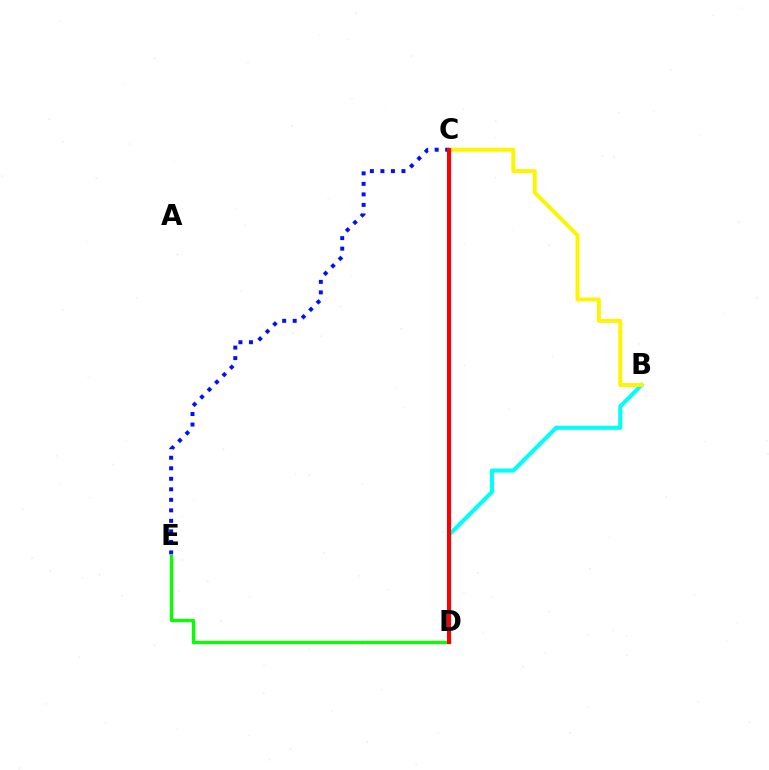{('B', 'D'): [{'color': '#00fff6', 'line_style': 'solid', 'thickness': 2.93}], ('B', 'C'): [{'color': '#fcf500', 'line_style': 'solid', 'thickness': 2.83}], ('C', 'E'): [{'color': '#0010ff', 'line_style': 'dotted', 'thickness': 2.86}], ('C', 'D'): [{'color': '#ee00ff', 'line_style': 'dashed', 'thickness': 1.81}, {'color': '#ff0000', 'line_style': 'solid', 'thickness': 2.94}], ('D', 'E'): [{'color': '#08ff00', 'line_style': 'solid', 'thickness': 2.39}]}